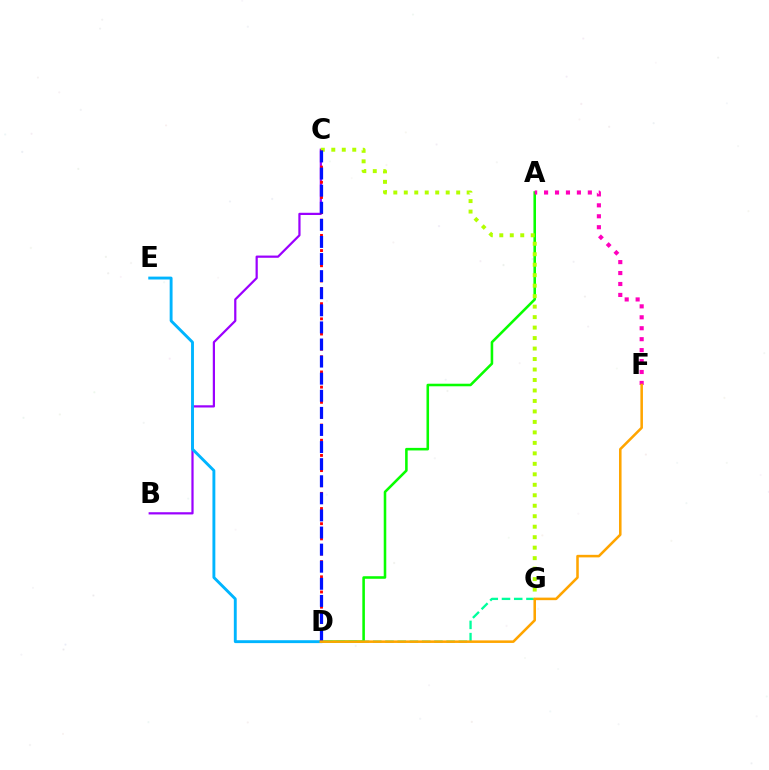{('A', 'D'): [{'color': '#08ff00', 'line_style': 'solid', 'thickness': 1.85}], ('A', 'F'): [{'color': '#ff00bd', 'line_style': 'dotted', 'thickness': 2.97}], ('D', 'G'): [{'color': '#00ff9d', 'line_style': 'dashed', 'thickness': 1.66}], ('B', 'C'): [{'color': '#9b00ff', 'line_style': 'solid', 'thickness': 1.6}], ('D', 'E'): [{'color': '#00b5ff', 'line_style': 'solid', 'thickness': 2.08}], ('C', 'G'): [{'color': '#b3ff00', 'line_style': 'dotted', 'thickness': 2.85}], ('C', 'D'): [{'color': '#ff0000', 'line_style': 'dotted', 'thickness': 2.06}, {'color': '#0010ff', 'line_style': 'dashed', 'thickness': 2.32}], ('D', 'F'): [{'color': '#ffa500', 'line_style': 'solid', 'thickness': 1.84}]}